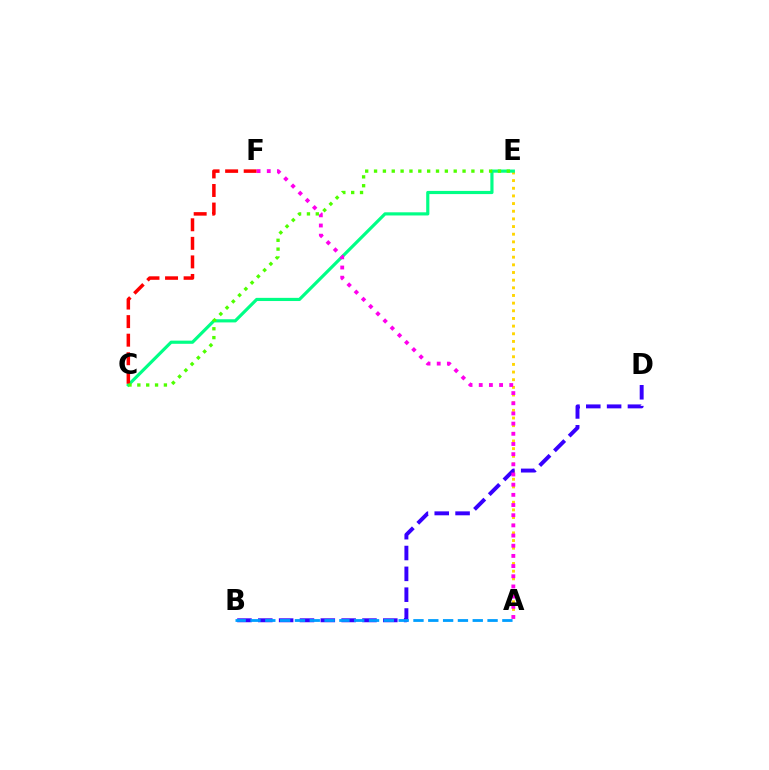{('A', 'E'): [{'color': '#ffd500', 'line_style': 'dotted', 'thickness': 2.08}], ('B', 'D'): [{'color': '#3700ff', 'line_style': 'dashed', 'thickness': 2.83}], ('C', 'E'): [{'color': '#00ff86', 'line_style': 'solid', 'thickness': 2.28}, {'color': '#4fff00', 'line_style': 'dotted', 'thickness': 2.4}], ('C', 'F'): [{'color': '#ff0000', 'line_style': 'dashed', 'thickness': 2.52}], ('A', 'F'): [{'color': '#ff00ed', 'line_style': 'dotted', 'thickness': 2.76}], ('A', 'B'): [{'color': '#009eff', 'line_style': 'dashed', 'thickness': 2.01}]}